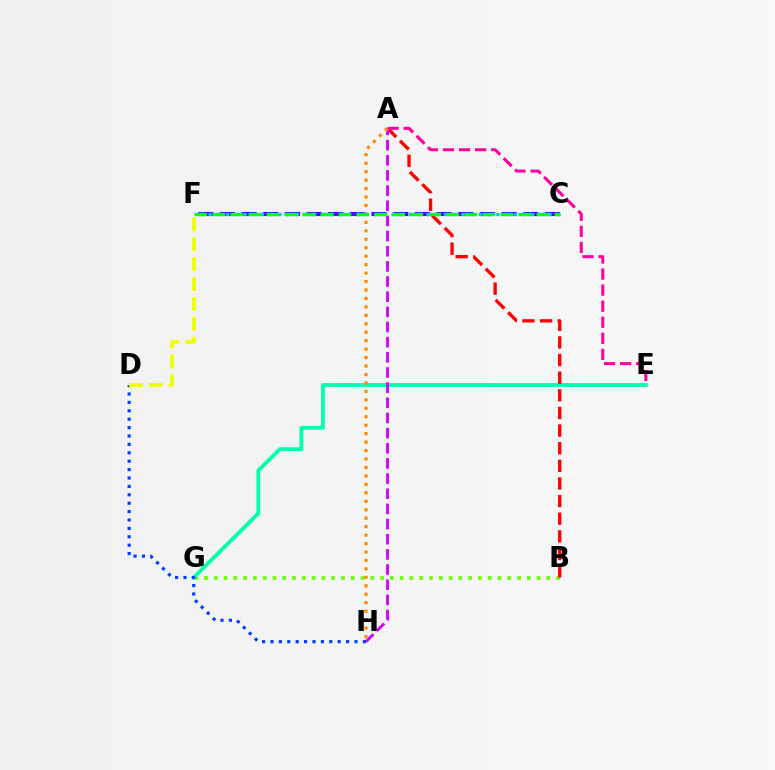{('B', 'G'): [{'color': '#66ff00', 'line_style': 'dotted', 'thickness': 2.66}], ('E', 'G'): [{'color': '#00ffaf', 'line_style': 'solid', 'thickness': 2.75}], ('A', 'B'): [{'color': '#ff0000', 'line_style': 'dashed', 'thickness': 2.39}], ('A', 'E'): [{'color': '#ff00a0', 'line_style': 'dashed', 'thickness': 2.18}], ('A', 'H'): [{'color': '#d600ff', 'line_style': 'dashed', 'thickness': 2.06}, {'color': '#ff8800', 'line_style': 'dotted', 'thickness': 2.3}], ('C', 'F'): [{'color': '#4f00ff', 'line_style': 'dashed', 'thickness': 2.94}, {'color': '#00c7ff', 'line_style': 'dotted', 'thickness': 2.37}, {'color': '#00ff27', 'line_style': 'dashed', 'thickness': 2.45}], ('D', 'H'): [{'color': '#003fff', 'line_style': 'dotted', 'thickness': 2.28}], ('D', 'F'): [{'color': '#eeff00', 'line_style': 'dashed', 'thickness': 2.7}]}